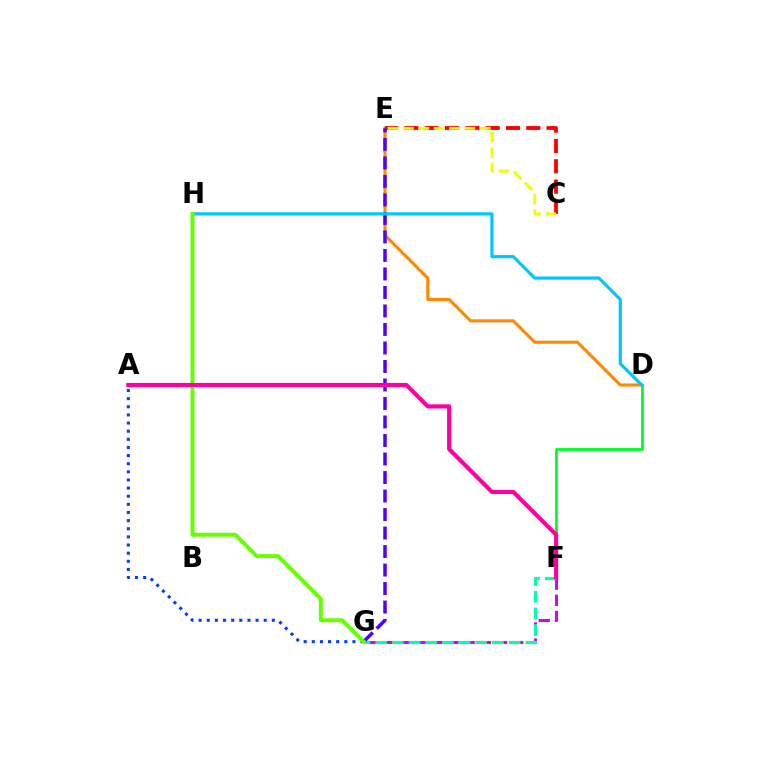{('D', 'E'): [{'color': '#ff8800', 'line_style': 'solid', 'thickness': 2.21}], ('A', 'G'): [{'color': '#003fff', 'line_style': 'dotted', 'thickness': 2.21}], ('D', 'F'): [{'color': '#00ff27', 'line_style': 'solid', 'thickness': 2.03}], ('F', 'G'): [{'color': '#d600ff', 'line_style': 'dashed', 'thickness': 2.2}, {'color': '#00ffaf', 'line_style': 'dashed', 'thickness': 2.27}], ('C', 'E'): [{'color': '#ff0000', 'line_style': 'dashed', 'thickness': 2.76}, {'color': '#eeff00', 'line_style': 'dashed', 'thickness': 2.09}], ('E', 'G'): [{'color': '#4f00ff', 'line_style': 'dashed', 'thickness': 2.51}], ('D', 'H'): [{'color': '#00c7ff', 'line_style': 'solid', 'thickness': 2.31}], ('G', 'H'): [{'color': '#66ff00', 'line_style': 'solid', 'thickness': 2.84}], ('A', 'F'): [{'color': '#ff00a0', 'line_style': 'solid', 'thickness': 2.99}]}